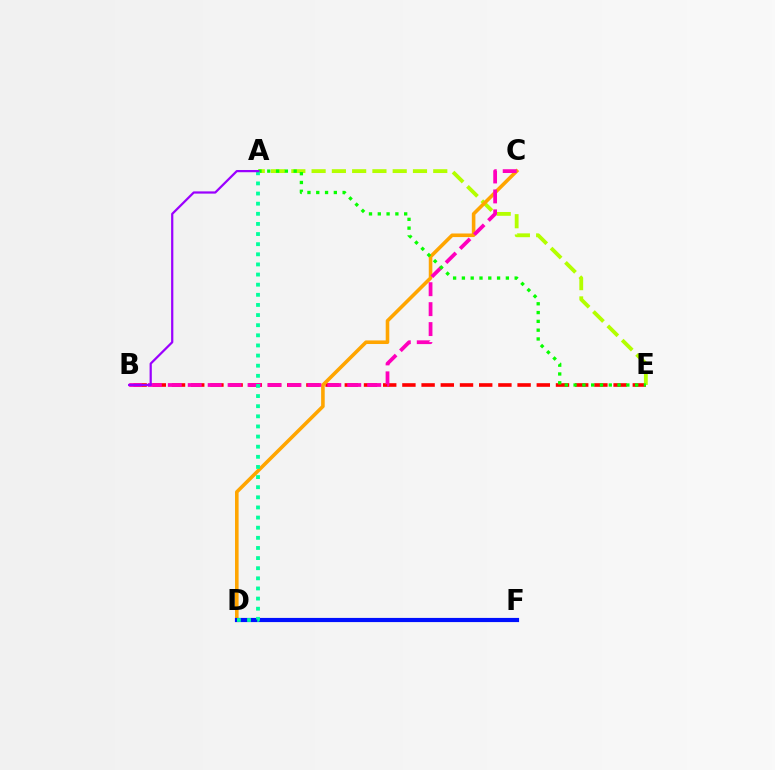{('B', 'E'): [{'color': '#ff0000', 'line_style': 'dashed', 'thickness': 2.61}], ('D', 'F'): [{'color': '#00b5ff', 'line_style': 'dotted', 'thickness': 1.95}, {'color': '#0010ff', 'line_style': 'solid', 'thickness': 3.0}], ('A', 'E'): [{'color': '#b3ff00', 'line_style': 'dashed', 'thickness': 2.75}, {'color': '#08ff00', 'line_style': 'dotted', 'thickness': 2.39}], ('C', 'D'): [{'color': '#ffa500', 'line_style': 'solid', 'thickness': 2.58}], ('B', 'C'): [{'color': '#ff00bd', 'line_style': 'dashed', 'thickness': 2.71}], ('A', 'D'): [{'color': '#00ff9d', 'line_style': 'dotted', 'thickness': 2.75}], ('A', 'B'): [{'color': '#9b00ff', 'line_style': 'solid', 'thickness': 1.6}]}